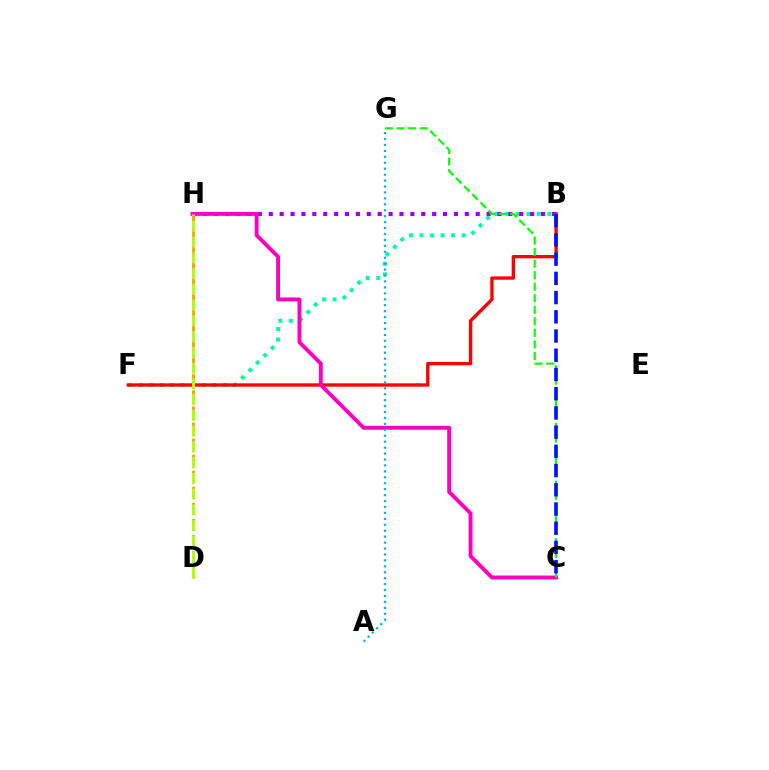{('B', 'F'): [{'color': '#00ff9d', 'line_style': 'dotted', 'thickness': 2.86}, {'color': '#ff0000', 'line_style': 'solid', 'thickness': 2.41}], ('B', 'H'): [{'color': '#9b00ff', 'line_style': 'dotted', 'thickness': 2.96}], ('D', 'H'): [{'color': '#ffa500', 'line_style': 'dashed', 'thickness': 2.19}, {'color': '#b3ff00', 'line_style': 'dashed', 'thickness': 2.14}], ('C', 'H'): [{'color': '#ff00bd', 'line_style': 'solid', 'thickness': 2.81}], ('A', 'G'): [{'color': '#00b5ff', 'line_style': 'dotted', 'thickness': 1.61}], ('C', 'G'): [{'color': '#08ff00', 'line_style': 'dashed', 'thickness': 1.57}], ('B', 'C'): [{'color': '#0010ff', 'line_style': 'dashed', 'thickness': 2.61}]}